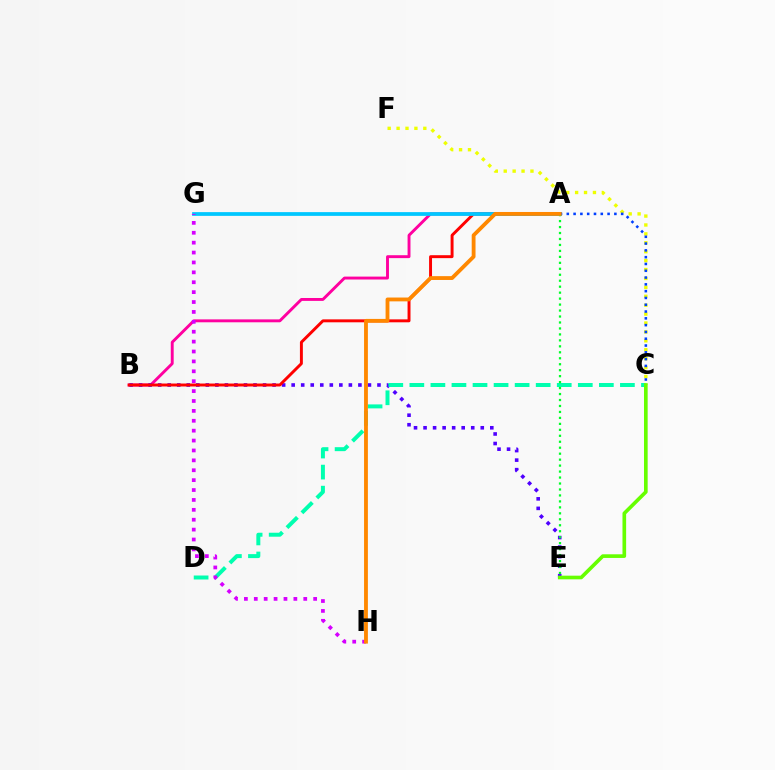{('A', 'B'): [{'color': '#ff00a0', 'line_style': 'solid', 'thickness': 2.09}, {'color': '#ff0000', 'line_style': 'solid', 'thickness': 2.11}], ('B', 'E'): [{'color': '#4f00ff', 'line_style': 'dotted', 'thickness': 2.59}], ('A', 'G'): [{'color': '#00c7ff', 'line_style': 'solid', 'thickness': 2.69}], ('C', 'D'): [{'color': '#00ffaf', 'line_style': 'dashed', 'thickness': 2.86}], ('C', 'F'): [{'color': '#eeff00', 'line_style': 'dotted', 'thickness': 2.42}], ('A', 'C'): [{'color': '#003fff', 'line_style': 'dotted', 'thickness': 1.85}], ('A', 'E'): [{'color': '#00ff27', 'line_style': 'dotted', 'thickness': 1.62}], ('C', 'E'): [{'color': '#66ff00', 'line_style': 'solid', 'thickness': 2.63}], ('G', 'H'): [{'color': '#d600ff', 'line_style': 'dotted', 'thickness': 2.69}], ('A', 'H'): [{'color': '#ff8800', 'line_style': 'solid', 'thickness': 2.76}]}